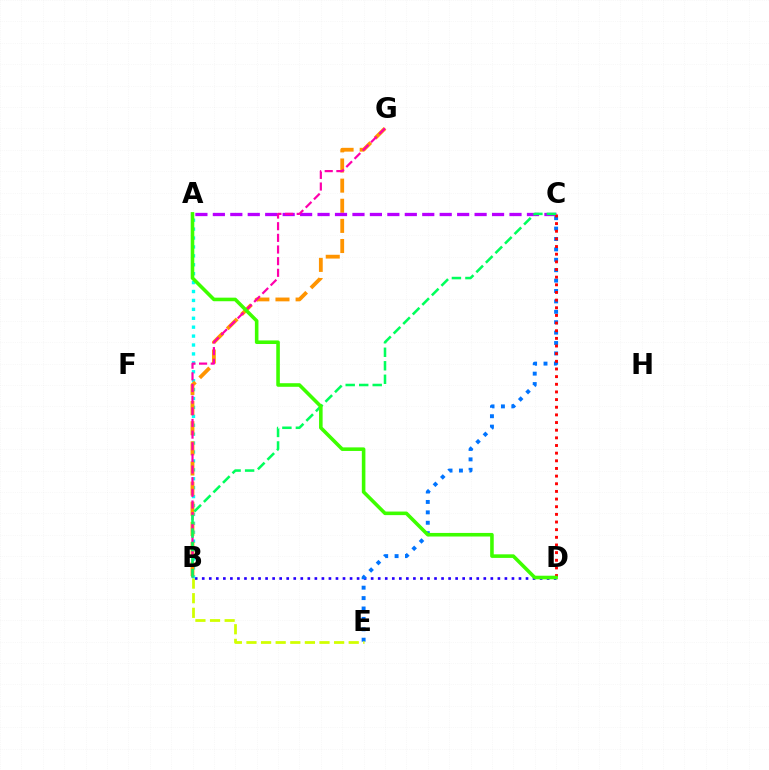{('B', 'D'): [{'color': '#2500ff', 'line_style': 'dotted', 'thickness': 1.91}], ('A', 'B'): [{'color': '#00fff6', 'line_style': 'dotted', 'thickness': 2.42}], ('B', 'G'): [{'color': '#ff9400', 'line_style': 'dashed', 'thickness': 2.73}, {'color': '#ff00ac', 'line_style': 'dashed', 'thickness': 1.58}], ('C', 'E'): [{'color': '#0074ff', 'line_style': 'dotted', 'thickness': 2.83}], ('A', 'C'): [{'color': '#b900ff', 'line_style': 'dashed', 'thickness': 2.37}], ('B', 'E'): [{'color': '#d1ff00', 'line_style': 'dashed', 'thickness': 1.98}], ('C', 'D'): [{'color': '#ff0000', 'line_style': 'dotted', 'thickness': 2.08}], ('B', 'C'): [{'color': '#00ff5c', 'line_style': 'dashed', 'thickness': 1.83}], ('A', 'D'): [{'color': '#3dff00', 'line_style': 'solid', 'thickness': 2.57}]}